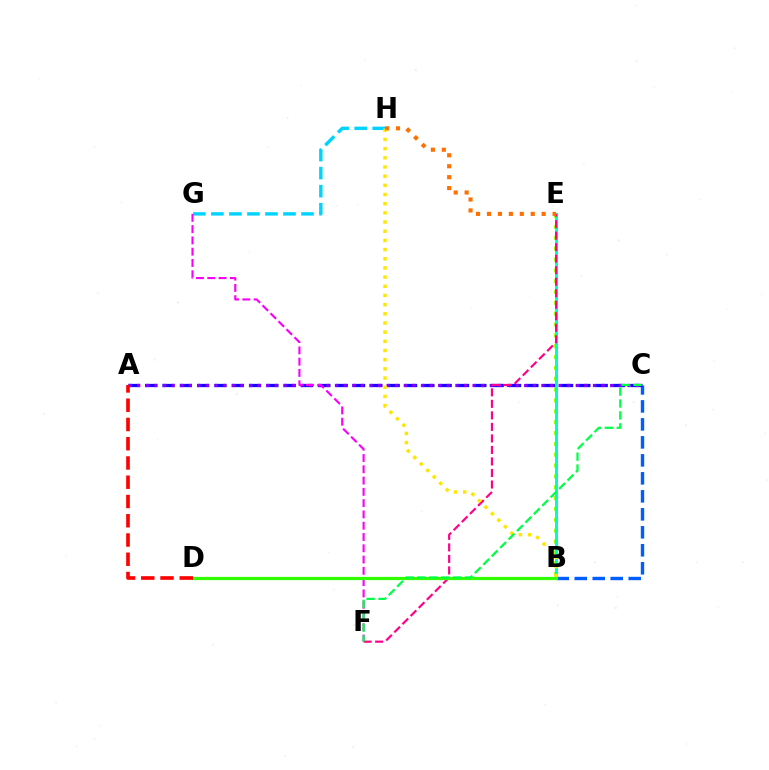{('B', 'E'): [{'color': '#a2ff00', 'line_style': 'dotted', 'thickness': 2.95}, {'color': '#00ffbb', 'line_style': 'solid', 'thickness': 2.11}], ('B', 'C'): [{'color': '#005dff', 'line_style': 'dashed', 'thickness': 2.44}], ('A', 'C'): [{'color': '#1900ff', 'line_style': 'dashed', 'thickness': 2.35}, {'color': '#8a00ff', 'line_style': 'dotted', 'thickness': 2.34}], ('G', 'H'): [{'color': '#00d3ff', 'line_style': 'dashed', 'thickness': 2.45}], ('F', 'G'): [{'color': '#fa00f9', 'line_style': 'dashed', 'thickness': 1.53}], ('E', 'F'): [{'color': '#ff0088', 'line_style': 'dashed', 'thickness': 1.56}], ('B', 'H'): [{'color': '#ffe600', 'line_style': 'dotted', 'thickness': 2.49}], ('E', 'H'): [{'color': '#ff7000', 'line_style': 'dotted', 'thickness': 2.97}], ('B', 'D'): [{'color': '#31ff00', 'line_style': 'solid', 'thickness': 2.32}], ('A', 'D'): [{'color': '#ff0000', 'line_style': 'dashed', 'thickness': 2.62}], ('C', 'F'): [{'color': '#00ff45', 'line_style': 'dashed', 'thickness': 1.62}]}